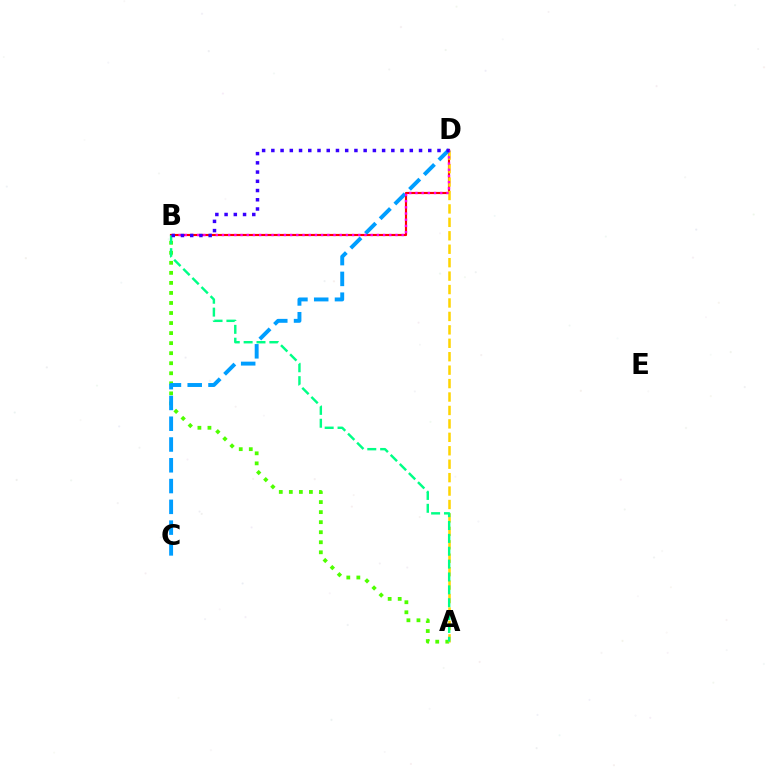{('A', 'B'): [{'color': '#4fff00', 'line_style': 'dotted', 'thickness': 2.73}, {'color': '#00ff86', 'line_style': 'dashed', 'thickness': 1.75}], ('B', 'D'): [{'color': '#ff0000', 'line_style': 'solid', 'thickness': 1.55}, {'color': '#ff00ed', 'line_style': 'dotted', 'thickness': 1.68}, {'color': '#3700ff', 'line_style': 'dotted', 'thickness': 2.51}], ('A', 'D'): [{'color': '#ffd500', 'line_style': 'dashed', 'thickness': 1.83}], ('C', 'D'): [{'color': '#009eff', 'line_style': 'dashed', 'thickness': 2.82}]}